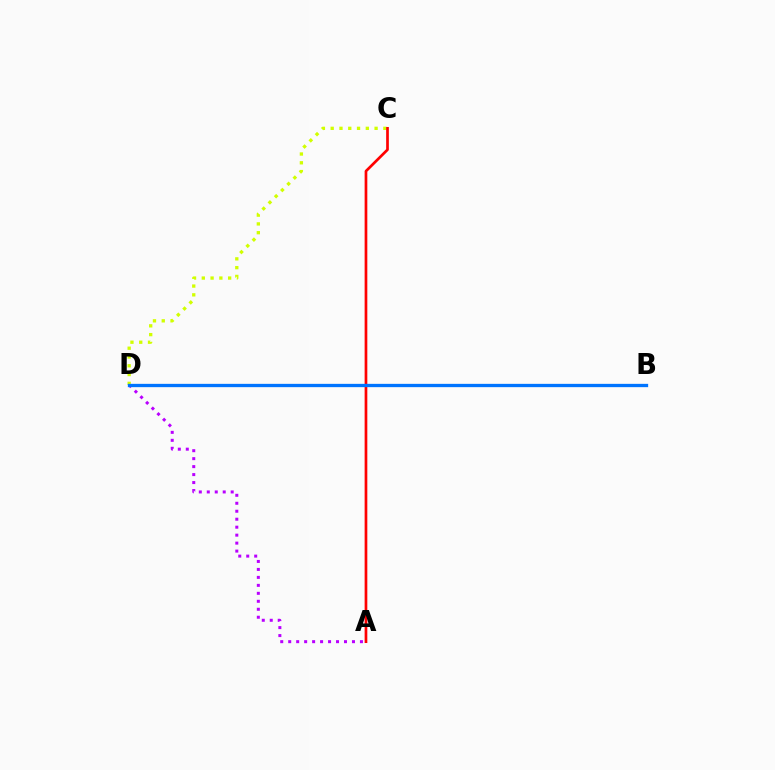{('B', 'D'): [{'color': '#00ff5c', 'line_style': 'dotted', 'thickness': 1.94}, {'color': '#0074ff', 'line_style': 'solid', 'thickness': 2.38}], ('C', 'D'): [{'color': '#d1ff00', 'line_style': 'dotted', 'thickness': 2.39}], ('A', 'C'): [{'color': '#ff0000', 'line_style': 'solid', 'thickness': 1.94}], ('A', 'D'): [{'color': '#b900ff', 'line_style': 'dotted', 'thickness': 2.17}]}